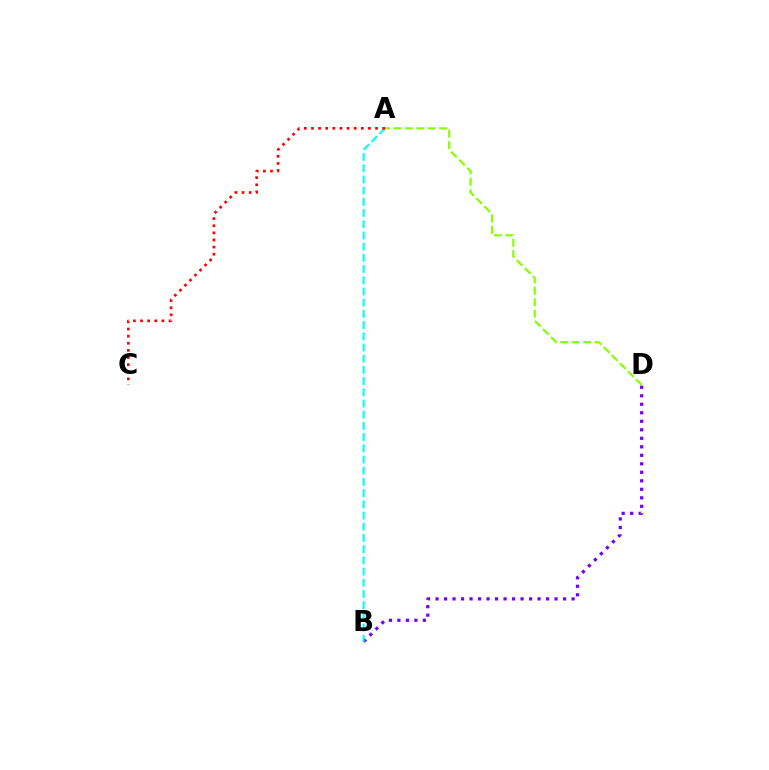{('B', 'D'): [{'color': '#7200ff', 'line_style': 'dotted', 'thickness': 2.31}], ('A', 'B'): [{'color': '#00fff6', 'line_style': 'dashed', 'thickness': 1.52}], ('A', 'D'): [{'color': '#84ff00', 'line_style': 'dashed', 'thickness': 1.55}], ('A', 'C'): [{'color': '#ff0000', 'line_style': 'dotted', 'thickness': 1.93}]}